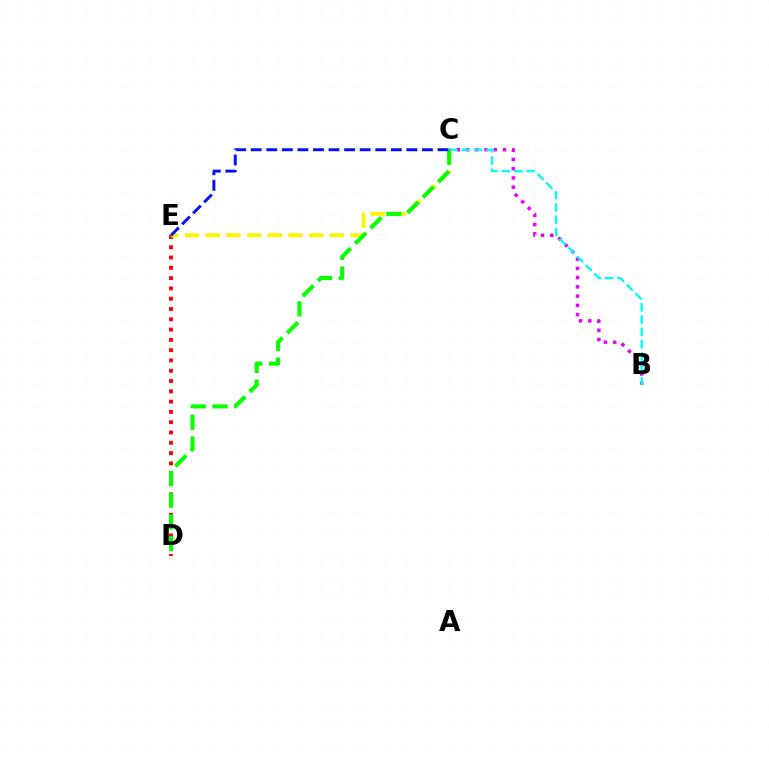{('B', 'C'): [{'color': '#ee00ff', 'line_style': 'dotted', 'thickness': 2.51}, {'color': '#00fff6', 'line_style': 'dashed', 'thickness': 1.67}], ('D', 'E'): [{'color': '#ff0000', 'line_style': 'dotted', 'thickness': 2.8}], ('C', 'E'): [{'color': '#fcf500', 'line_style': 'dashed', 'thickness': 2.81}, {'color': '#0010ff', 'line_style': 'dashed', 'thickness': 2.12}], ('C', 'D'): [{'color': '#08ff00', 'line_style': 'dashed', 'thickness': 2.95}]}